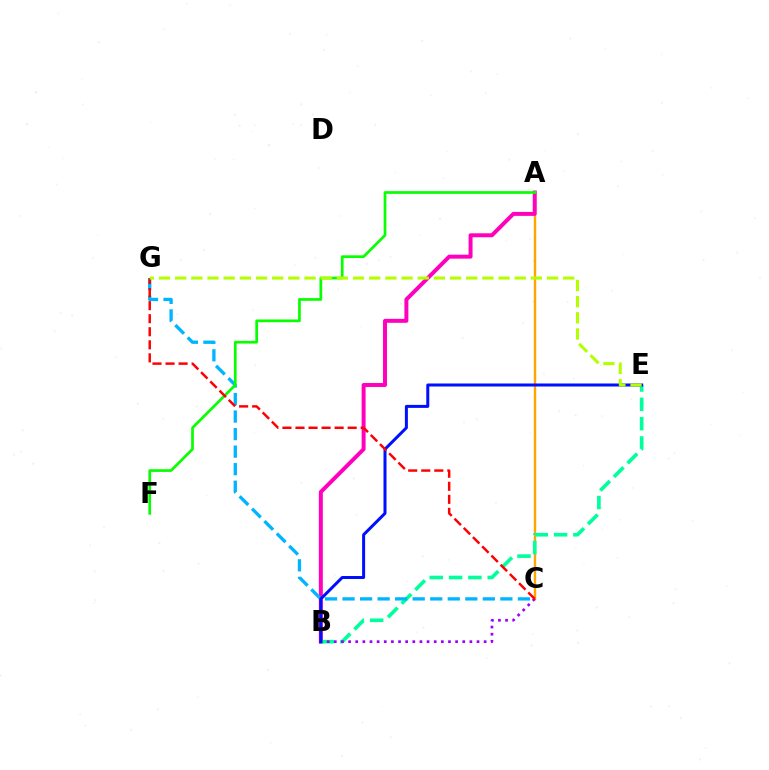{('A', 'C'): [{'color': '#ffa500', 'line_style': 'solid', 'thickness': 1.73}], ('A', 'B'): [{'color': '#ff00bd', 'line_style': 'solid', 'thickness': 2.86}], ('B', 'E'): [{'color': '#00ff9d', 'line_style': 'dashed', 'thickness': 2.62}, {'color': '#0010ff', 'line_style': 'solid', 'thickness': 2.16}], ('C', 'G'): [{'color': '#00b5ff', 'line_style': 'dashed', 'thickness': 2.38}, {'color': '#ff0000', 'line_style': 'dashed', 'thickness': 1.77}], ('A', 'F'): [{'color': '#08ff00', 'line_style': 'solid', 'thickness': 1.95}], ('B', 'C'): [{'color': '#9b00ff', 'line_style': 'dotted', 'thickness': 1.94}], ('E', 'G'): [{'color': '#b3ff00', 'line_style': 'dashed', 'thickness': 2.2}]}